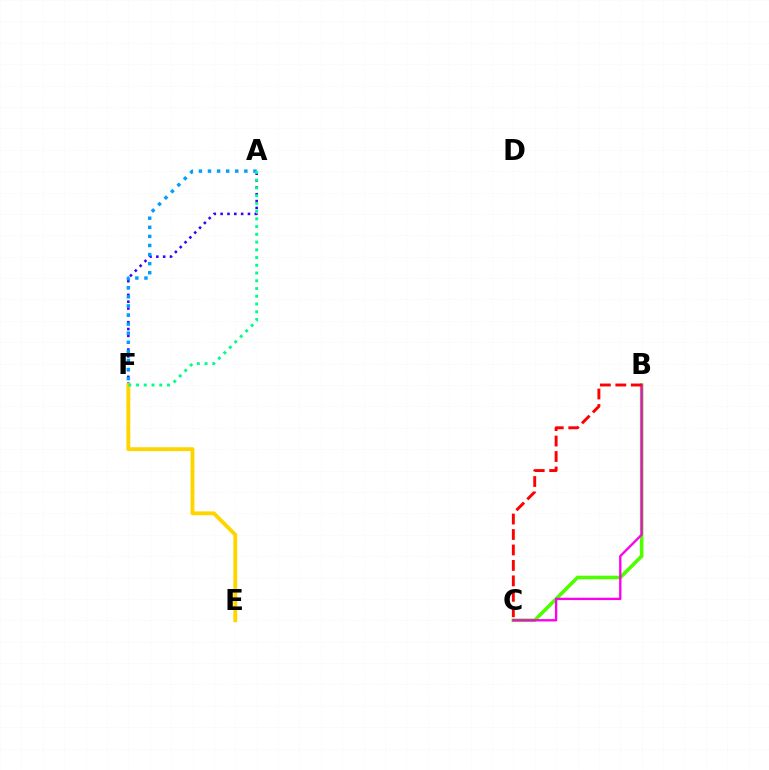{('A', 'F'): [{'color': '#3700ff', 'line_style': 'dotted', 'thickness': 1.86}, {'color': '#009eff', 'line_style': 'dotted', 'thickness': 2.47}, {'color': '#00ff86', 'line_style': 'dotted', 'thickness': 2.1}], ('E', 'F'): [{'color': '#ffd500', 'line_style': 'solid', 'thickness': 2.78}], ('B', 'C'): [{'color': '#4fff00', 'line_style': 'solid', 'thickness': 2.61}, {'color': '#ff00ed', 'line_style': 'solid', 'thickness': 1.69}, {'color': '#ff0000', 'line_style': 'dashed', 'thickness': 2.1}]}